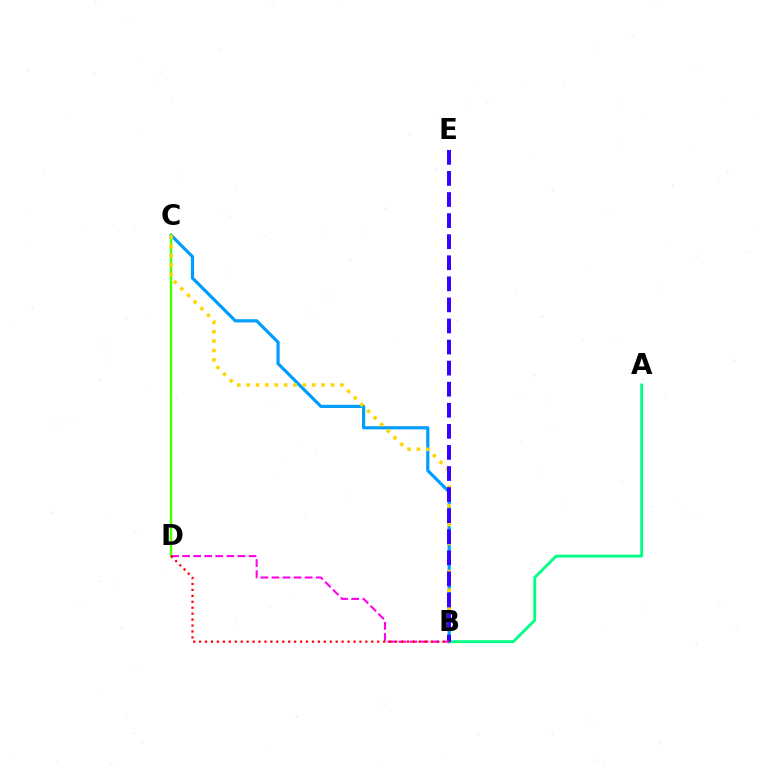{('B', 'C'): [{'color': '#009eff', 'line_style': 'solid', 'thickness': 2.31}, {'color': '#ffd500', 'line_style': 'dotted', 'thickness': 2.55}], ('C', 'D'): [{'color': '#4fff00', 'line_style': 'solid', 'thickness': 1.74}], ('A', 'B'): [{'color': '#00ff86', 'line_style': 'solid', 'thickness': 2.05}], ('B', 'E'): [{'color': '#3700ff', 'line_style': 'dashed', 'thickness': 2.86}], ('B', 'D'): [{'color': '#ff00ed', 'line_style': 'dashed', 'thickness': 1.5}, {'color': '#ff0000', 'line_style': 'dotted', 'thickness': 1.61}]}